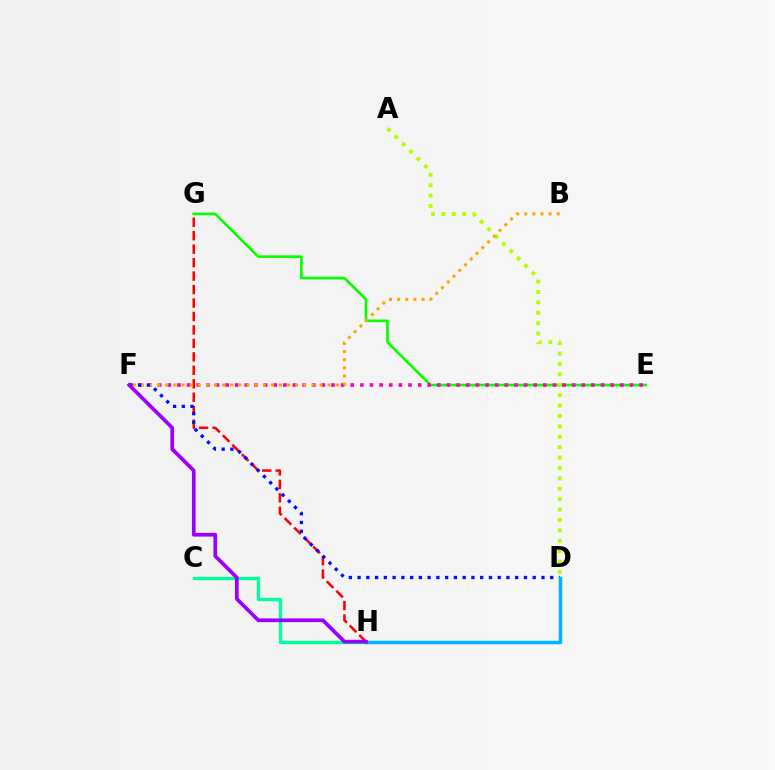{('G', 'H'): [{'color': '#ff0000', 'line_style': 'dashed', 'thickness': 1.83}], ('E', 'G'): [{'color': '#08ff00', 'line_style': 'solid', 'thickness': 1.91}], ('A', 'D'): [{'color': '#b3ff00', 'line_style': 'dotted', 'thickness': 2.82}], ('E', 'F'): [{'color': '#ff00bd', 'line_style': 'dotted', 'thickness': 2.62}], ('B', 'F'): [{'color': '#ffa500', 'line_style': 'dotted', 'thickness': 2.21}], ('D', 'F'): [{'color': '#0010ff', 'line_style': 'dotted', 'thickness': 2.38}], ('C', 'H'): [{'color': '#00ff9d', 'line_style': 'solid', 'thickness': 2.4}], ('D', 'H'): [{'color': '#00b5ff', 'line_style': 'solid', 'thickness': 2.51}], ('F', 'H'): [{'color': '#9b00ff', 'line_style': 'solid', 'thickness': 2.68}]}